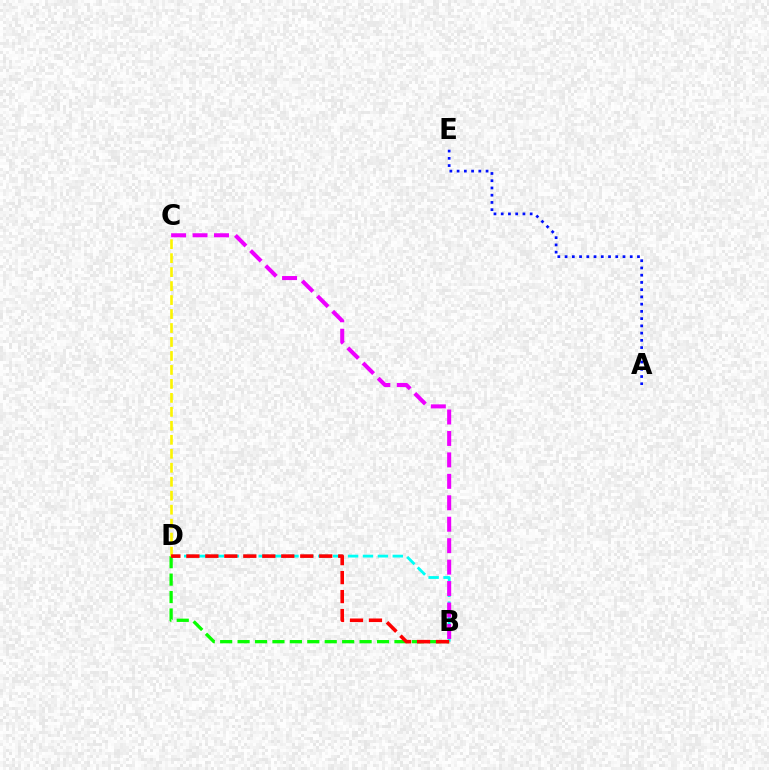{('A', 'E'): [{'color': '#0010ff', 'line_style': 'dotted', 'thickness': 1.97}], ('B', 'D'): [{'color': '#00fff6', 'line_style': 'dashed', 'thickness': 2.02}, {'color': '#08ff00', 'line_style': 'dashed', 'thickness': 2.37}, {'color': '#ff0000', 'line_style': 'dashed', 'thickness': 2.58}], ('C', 'D'): [{'color': '#fcf500', 'line_style': 'dashed', 'thickness': 1.9}], ('B', 'C'): [{'color': '#ee00ff', 'line_style': 'dashed', 'thickness': 2.91}]}